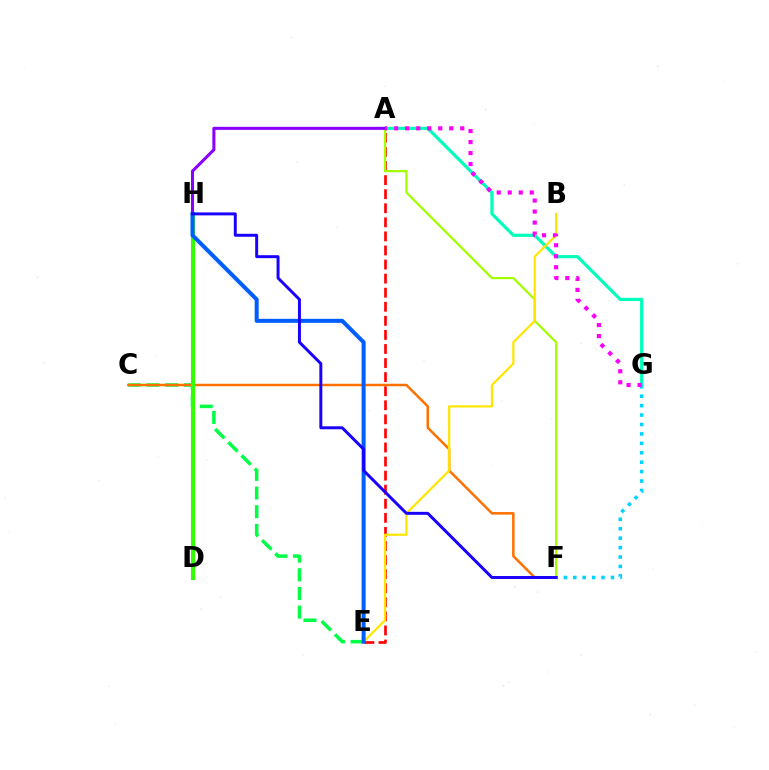{('F', 'G'): [{'color': '#00d3ff', 'line_style': 'dotted', 'thickness': 2.56}], ('A', 'G'): [{'color': '#00ffbb', 'line_style': 'solid', 'thickness': 2.3}, {'color': '#fa00f9', 'line_style': 'dotted', 'thickness': 2.99}], ('A', 'E'): [{'color': '#ff0000', 'line_style': 'dashed', 'thickness': 1.91}], ('C', 'E'): [{'color': '#00ff45', 'line_style': 'dashed', 'thickness': 2.54}], ('A', 'F'): [{'color': '#a2ff00', 'line_style': 'solid', 'thickness': 1.61}], ('D', 'H'): [{'color': '#ff0088', 'line_style': 'dashed', 'thickness': 2.88}, {'color': '#31ff00', 'line_style': 'solid', 'thickness': 2.92}], ('C', 'F'): [{'color': '#ff7000', 'line_style': 'solid', 'thickness': 1.8}], ('B', 'E'): [{'color': '#ffe600', 'line_style': 'solid', 'thickness': 1.6}], ('A', 'H'): [{'color': '#8a00ff', 'line_style': 'solid', 'thickness': 2.19}], ('E', 'H'): [{'color': '#005dff', 'line_style': 'solid', 'thickness': 2.9}], ('F', 'H'): [{'color': '#1900ff', 'line_style': 'solid', 'thickness': 2.13}]}